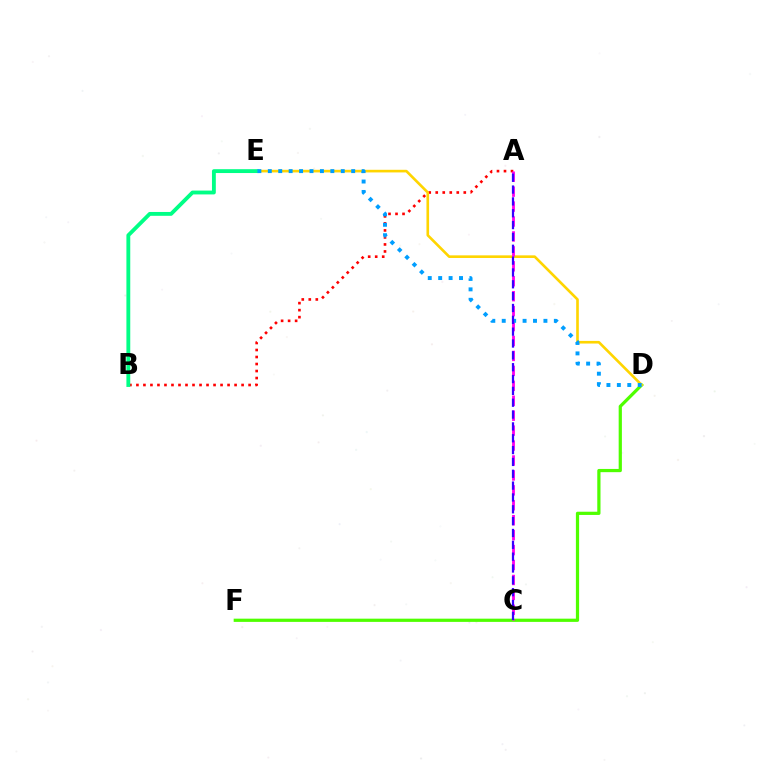{('A', 'B'): [{'color': '#ff0000', 'line_style': 'dotted', 'thickness': 1.9}], ('D', 'F'): [{'color': '#4fff00', 'line_style': 'solid', 'thickness': 2.32}], ('D', 'E'): [{'color': '#ffd500', 'line_style': 'solid', 'thickness': 1.89}, {'color': '#009eff', 'line_style': 'dotted', 'thickness': 2.83}], ('A', 'C'): [{'color': '#ff00ed', 'line_style': 'dashed', 'thickness': 2.03}, {'color': '#3700ff', 'line_style': 'dashed', 'thickness': 1.61}], ('B', 'E'): [{'color': '#00ff86', 'line_style': 'solid', 'thickness': 2.77}]}